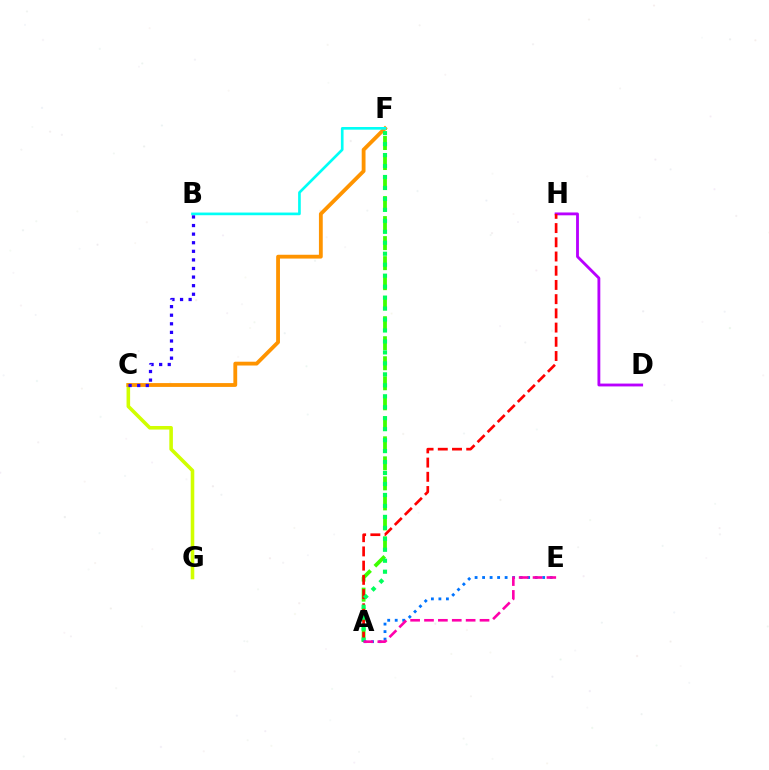{('D', 'H'): [{'color': '#b900ff', 'line_style': 'solid', 'thickness': 2.05}], ('A', 'F'): [{'color': '#3dff00', 'line_style': 'dashed', 'thickness': 2.72}, {'color': '#00ff5c', 'line_style': 'dotted', 'thickness': 2.98}], ('C', 'G'): [{'color': '#d1ff00', 'line_style': 'solid', 'thickness': 2.58}], ('C', 'F'): [{'color': '#ff9400', 'line_style': 'solid', 'thickness': 2.75}], ('A', 'H'): [{'color': '#ff0000', 'line_style': 'dashed', 'thickness': 1.93}], ('B', 'F'): [{'color': '#00fff6', 'line_style': 'solid', 'thickness': 1.92}], ('A', 'E'): [{'color': '#0074ff', 'line_style': 'dotted', 'thickness': 2.04}, {'color': '#ff00ac', 'line_style': 'dashed', 'thickness': 1.89}], ('B', 'C'): [{'color': '#2500ff', 'line_style': 'dotted', 'thickness': 2.33}]}